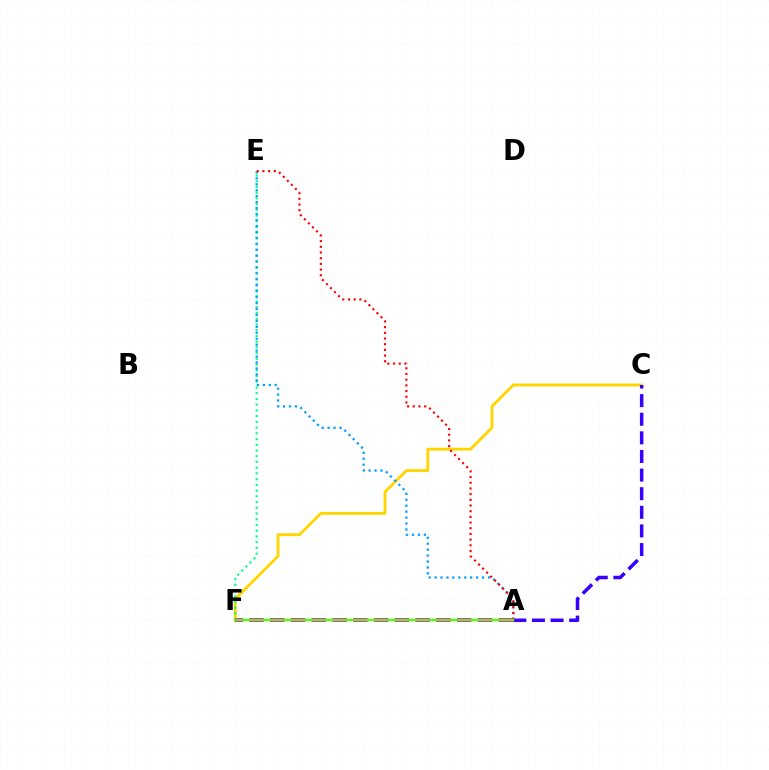{('C', 'F'): [{'color': '#ffd500', 'line_style': 'solid', 'thickness': 2.04}], ('A', 'C'): [{'color': '#3700ff', 'line_style': 'dashed', 'thickness': 2.53}], ('E', 'F'): [{'color': '#00ff86', 'line_style': 'dotted', 'thickness': 1.56}], ('A', 'F'): [{'color': '#ff00ed', 'line_style': 'dashed', 'thickness': 2.82}, {'color': '#4fff00', 'line_style': 'solid', 'thickness': 1.71}], ('A', 'E'): [{'color': '#009eff', 'line_style': 'dotted', 'thickness': 1.61}, {'color': '#ff0000', 'line_style': 'dotted', 'thickness': 1.55}]}